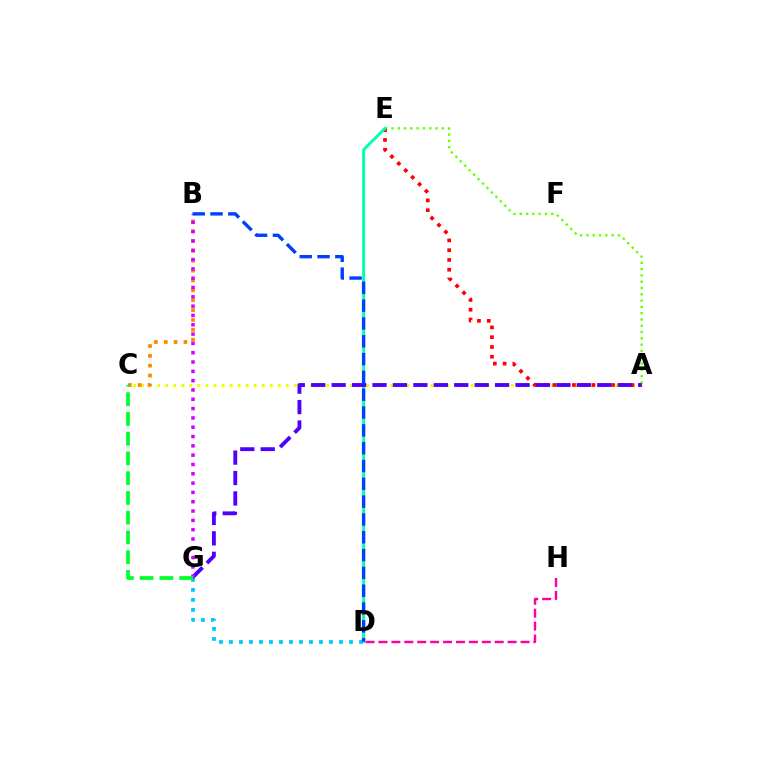{('A', 'E'): [{'color': '#66ff00', 'line_style': 'dotted', 'thickness': 1.71}, {'color': '#ff0000', 'line_style': 'dotted', 'thickness': 2.66}], ('A', 'C'): [{'color': '#eeff00', 'line_style': 'dotted', 'thickness': 2.18}], ('D', 'E'): [{'color': '#00ffaf', 'line_style': 'solid', 'thickness': 2.12}], ('D', 'G'): [{'color': '#00c7ff', 'line_style': 'dotted', 'thickness': 2.72}], ('B', 'C'): [{'color': '#ff8800', 'line_style': 'dotted', 'thickness': 2.68}], ('A', 'G'): [{'color': '#4f00ff', 'line_style': 'dashed', 'thickness': 2.78}], ('B', 'G'): [{'color': '#d600ff', 'line_style': 'dotted', 'thickness': 2.53}], ('C', 'G'): [{'color': '#00ff27', 'line_style': 'dashed', 'thickness': 2.68}], ('B', 'D'): [{'color': '#003fff', 'line_style': 'dashed', 'thickness': 2.42}], ('D', 'H'): [{'color': '#ff00a0', 'line_style': 'dashed', 'thickness': 1.75}]}